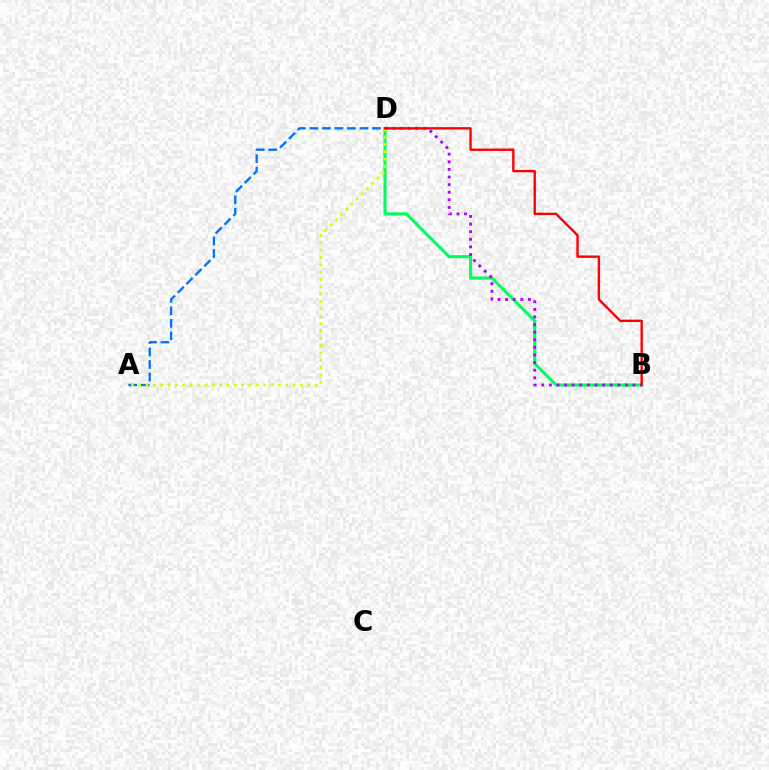{('A', 'D'): [{'color': '#0074ff', 'line_style': 'dashed', 'thickness': 1.7}, {'color': '#d1ff00', 'line_style': 'dotted', 'thickness': 2.0}], ('B', 'D'): [{'color': '#00ff5c', 'line_style': 'solid', 'thickness': 2.21}, {'color': '#b900ff', 'line_style': 'dotted', 'thickness': 2.07}, {'color': '#ff0000', 'line_style': 'solid', 'thickness': 1.71}]}